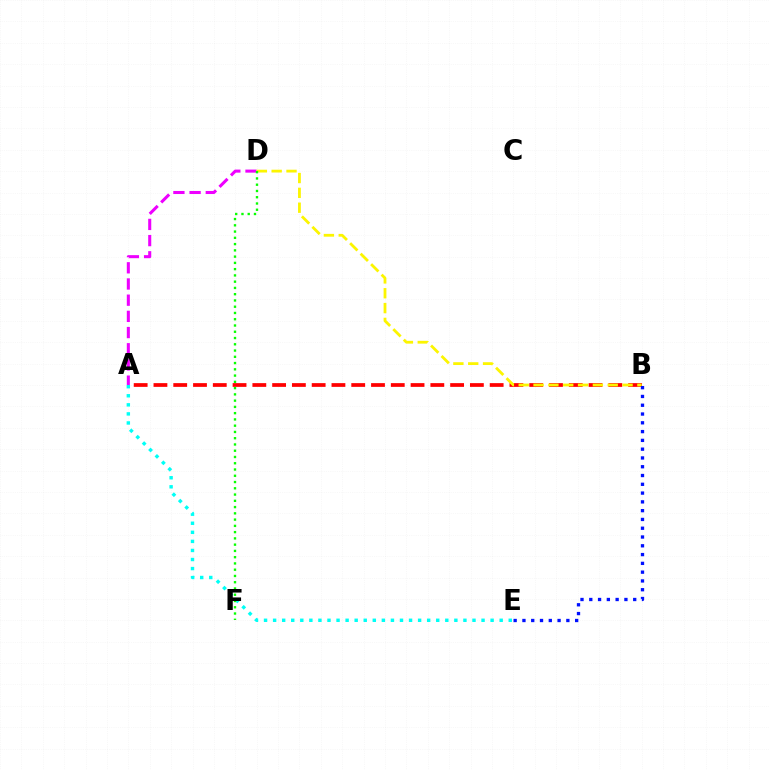{('A', 'E'): [{'color': '#00fff6', 'line_style': 'dotted', 'thickness': 2.46}], ('A', 'D'): [{'color': '#ee00ff', 'line_style': 'dashed', 'thickness': 2.2}], ('A', 'B'): [{'color': '#ff0000', 'line_style': 'dashed', 'thickness': 2.69}], ('B', 'D'): [{'color': '#fcf500', 'line_style': 'dashed', 'thickness': 2.02}], ('B', 'E'): [{'color': '#0010ff', 'line_style': 'dotted', 'thickness': 2.39}], ('D', 'F'): [{'color': '#08ff00', 'line_style': 'dotted', 'thickness': 1.7}]}